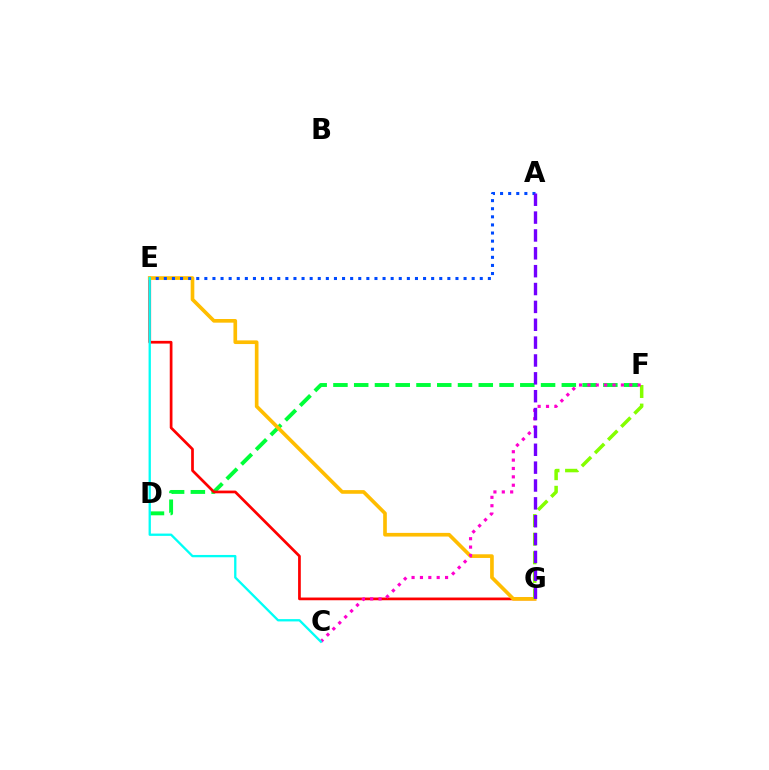{('D', 'F'): [{'color': '#00ff39', 'line_style': 'dashed', 'thickness': 2.82}], ('E', 'G'): [{'color': '#ff0000', 'line_style': 'solid', 'thickness': 1.96}, {'color': '#ffbd00', 'line_style': 'solid', 'thickness': 2.63}], ('A', 'E'): [{'color': '#004bff', 'line_style': 'dotted', 'thickness': 2.2}], ('F', 'G'): [{'color': '#84ff00', 'line_style': 'dashed', 'thickness': 2.53}], ('C', 'F'): [{'color': '#ff00cf', 'line_style': 'dotted', 'thickness': 2.28}], ('C', 'E'): [{'color': '#00fff6', 'line_style': 'solid', 'thickness': 1.67}], ('A', 'G'): [{'color': '#7200ff', 'line_style': 'dashed', 'thickness': 2.43}]}